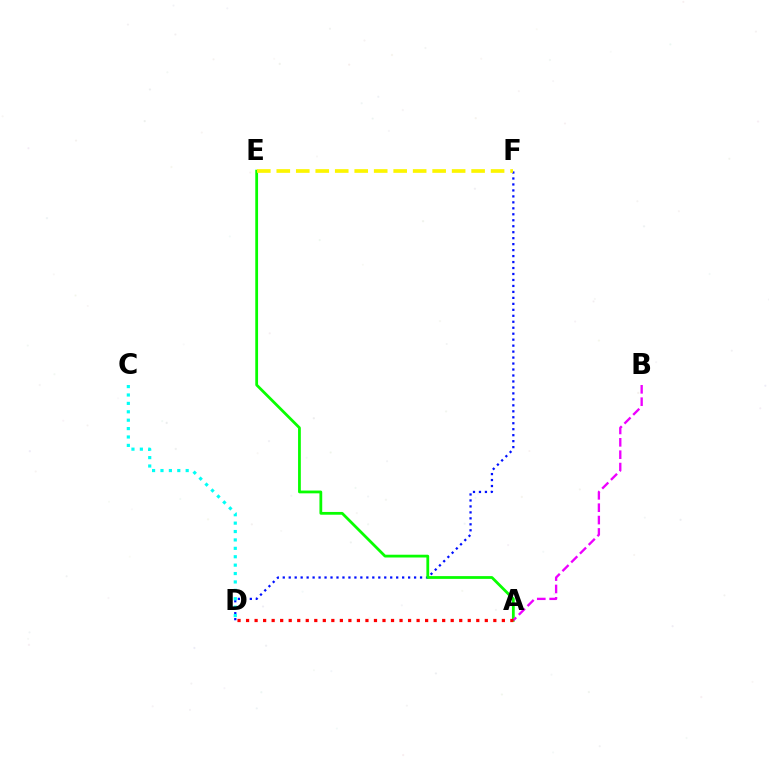{('D', 'F'): [{'color': '#0010ff', 'line_style': 'dotted', 'thickness': 1.62}], ('A', 'E'): [{'color': '#08ff00', 'line_style': 'solid', 'thickness': 2.0}], ('A', 'B'): [{'color': '#ee00ff', 'line_style': 'dashed', 'thickness': 1.68}], ('E', 'F'): [{'color': '#fcf500', 'line_style': 'dashed', 'thickness': 2.65}], ('C', 'D'): [{'color': '#00fff6', 'line_style': 'dotted', 'thickness': 2.28}], ('A', 'D'): [{'color': '#ff0000', 'line_style': 'dotted', 'thickness': 2.32}]}